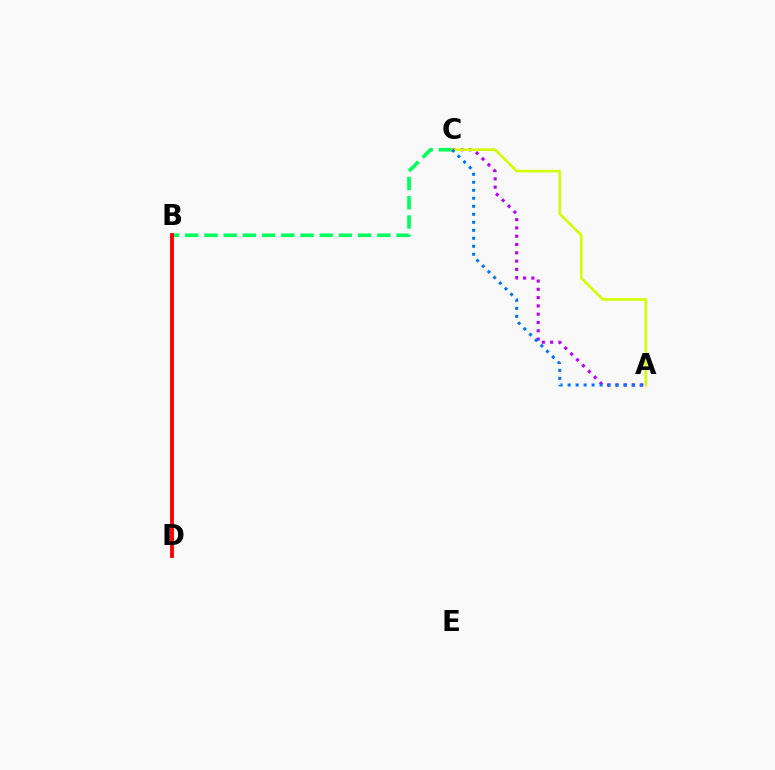{('A', 'C'): [{'color': '#b900ff', 'line_style': 'dotted', 'thickness': 2.25}, {'color': '#d1ff00', 'line_style': 'solid', 'thickness': 1.89}, {'color': '#0074ff', 'line_style': 'dotted', 'thickness': 2.17}], ('B', 'C'): [{'color': '#00ff5c', 'line_style': 'dashed', 'thickness': 2.61}], ('B', 'D'): [{'color': '#ff0000', 'line_style': 'solid', 'thickness': 2.79}]}